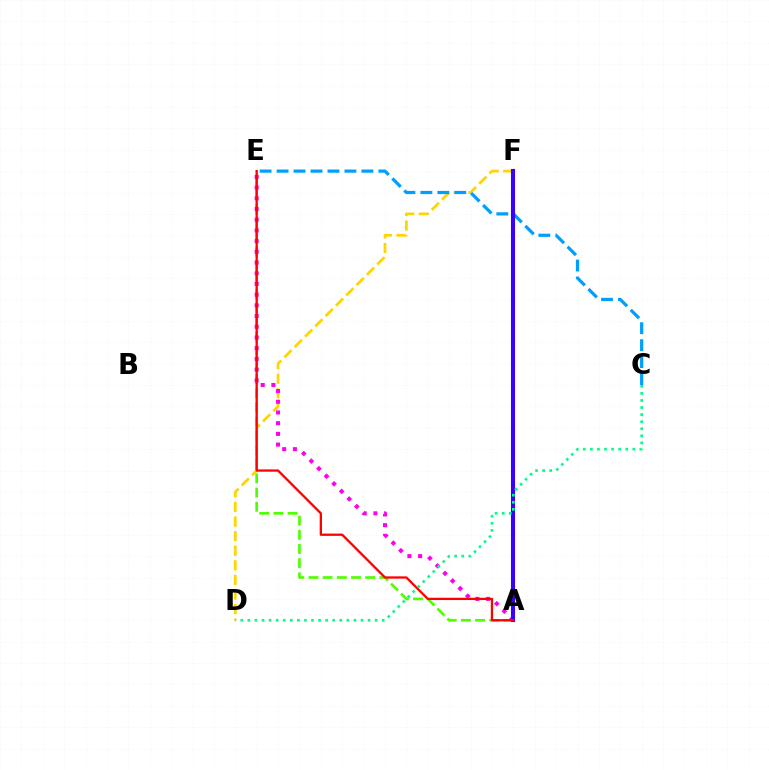{('D', 'F'): [{'color': '#ffd500', 'line_style': 'dashed', 'thickness': 1.98}], ('A', 'E'): [{'color': '#4fff00', 'line_style': 'dashed', 'thickness': 1.93}, {'color': '#ff00ed', 'line_style': 'dotted', 'thickness': 2.91}, {'color': '#ff0000', 'line_style': 'solid', 'thickness': 1.65}], ('C', 'E'): [{'color': '#009eff', 'line_style': 'dashed', 'thickness': 2.3}], ('A', 'F'): [{'color': '#3700ff', 'line_style': 'solid', 'thickness': 2.94}], ('C', 'D'): [{'color': '#00ff86', 'line_style': 'dotted', 'thickness': 1.92}]}